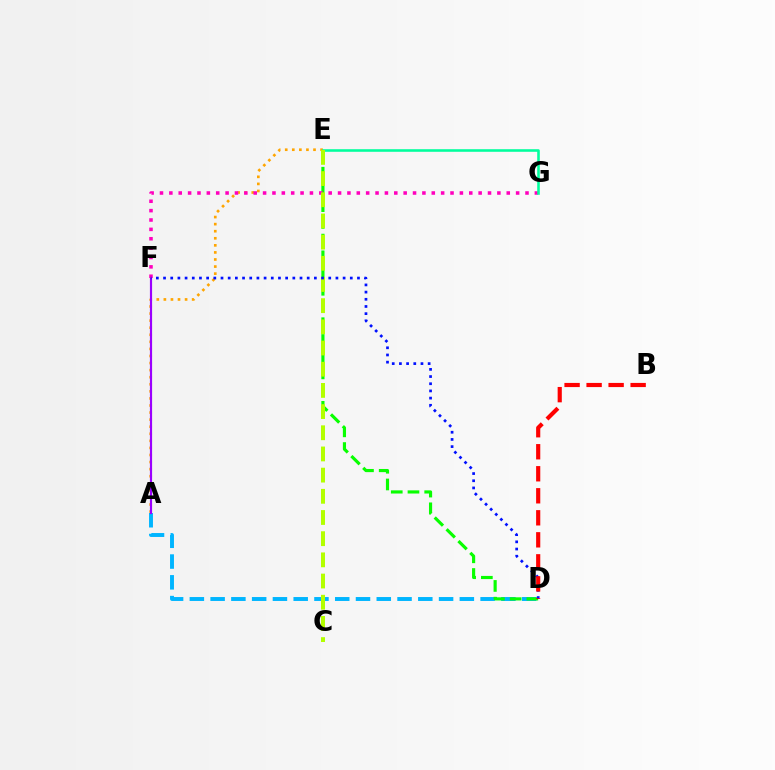{('A', 'D'): [{'color': '#00b5ff', 'line_style': 'dashed', 'thickness': 2.82}], ('D', 'E'): [{'color': '#08ff00', 'line_style': 'dashed', 'thickness': 2.27}], ('A', 'E'): [{'color': '#ffa500', 'line_style': 'dotted', 'thickness': 1.92}], ('A', 'F'): [{'color': '#9b00ff', 'line_style': 'solid', 'thickness': 1.56}], ('F', 'G'): [{'color': '#ff00bd', 'line_style': 'dotted', 'thickness': 2.55}], ('E', 'G'): [{'color': '#00ff9d', 'line_style': 'solid', 'thickness': 1.86}], ('C', 'E'): [{'color': '#b3ff00', 'line_style': 'dashed', 'thickness': 2.88}], ('D', 'F'): [{'color': '#0010ff', 'line_style': 'dotted', 'thickness': 1.95}], ('B', 'D'): [{'color': '#ff0000', 'line_style': 'dashed', 'thickness': 2.99}]}